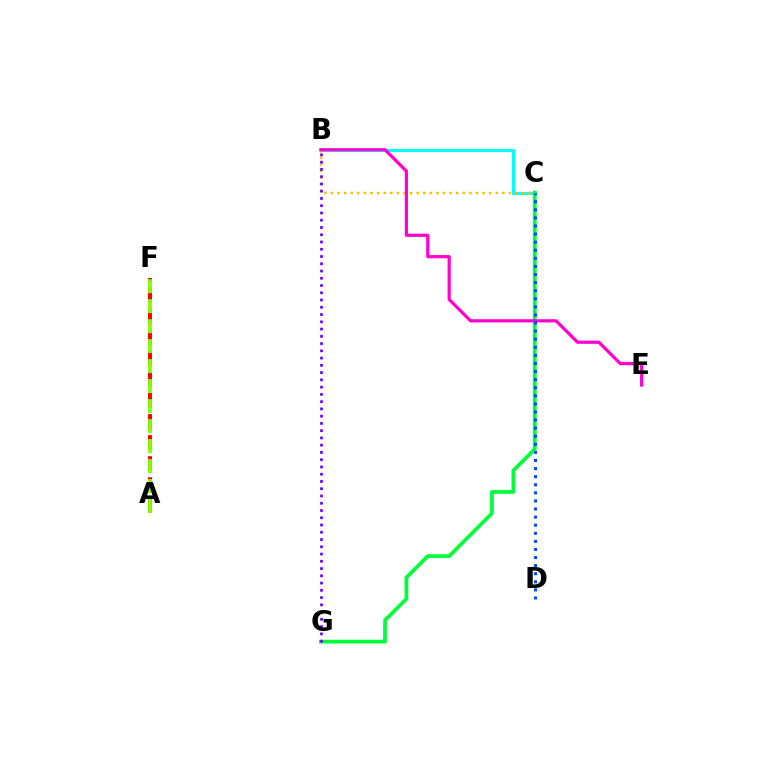{('B', 'C'): [{'color': '#00fff6', 'line_style': 'solid', 'thickness': 2.26}, {'color': '#ffbd00', 'line_style': 'dotted', 'thickness': 1.79}], ('A', 'F'): [{'color': '#ff0000', 'line_style': 'dashed', 'thickness': 2.86}, {'color': '#84ff00', 'line_style': 'dashed', 'thickness': 2.71}], ('C', 'G'): [{'color': '#00ff39', 'line_style': 'solid', 'thickness': 2.69}], ('B', 'E'): [{'color': '#ff00cf', 'line_style': 'solid', 'thickness': 2.3}], ('C', 'D'): [{'color': '#004bff', 'line_style': 'dotted', 'thickness': 2.2}], ('B', 'G'): [{'color': '#7200ff', 'line_style': 'dotted', 'thickness': 1.97}]}